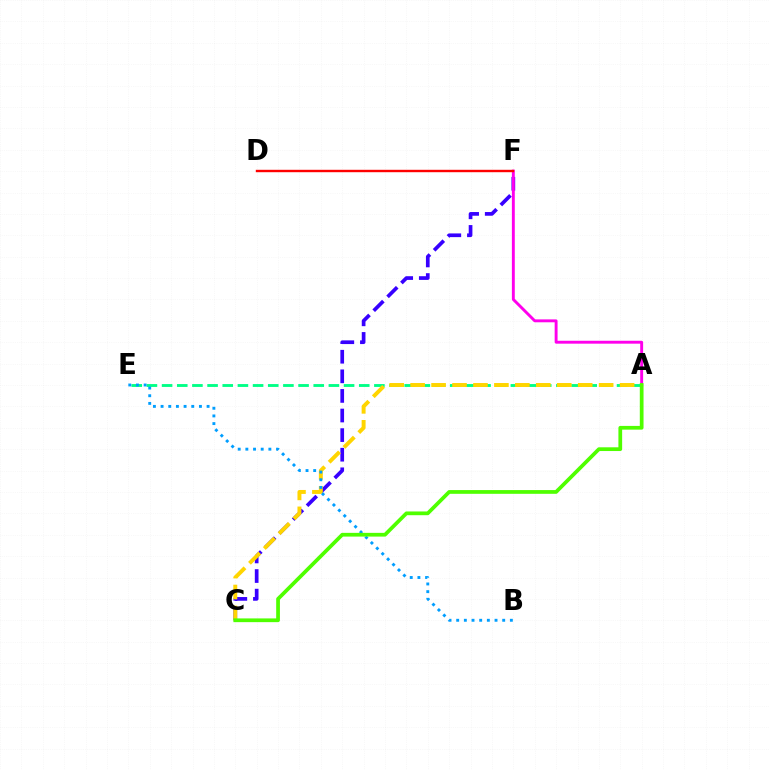{('C', 'F'): [{'color': '#3700ff', 'line_style': 'dashed', 'thickness': 2.66}], ('A', 'E'): [{'color': '#00ff86', 'line_style': 'dashed', 'thickness': 2.06}], ('A', 'F'): [{'color': '#ff00ed', 'line_style': 'solid', 'thickness': 2.09}], ('D', 'F'): [{'color': '#ff0000', 'line_style': 'solid', 'thickness': 1.73}], ('A', 'C'): [{'color': '#ffd500', 'line_style': 'dashed', 'thickness': 2.85}, {'color': '#4fff00', 'line_style': 'solid', 'thickness': 2.69}], ('B', 'E'): [{'color': '#009eff', 'line_style': 'dotted', 'thickness': 2.08}]}